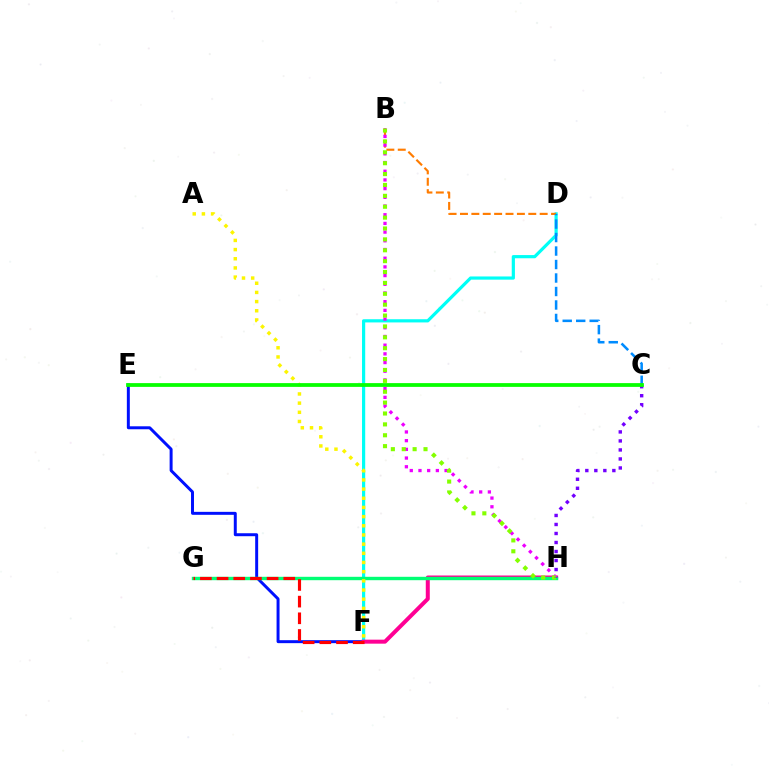{('D', 'F'): [{'color': '#00fff6', 'line_style': 'solid', 'thickness': 2.3}], ('E', 'F'): [{'color': '#0010ff', 'line_style': 'solid', 'thickness': 2.14}], ('F', 'H'): [{'color': '#ff0094', 'line_style': 'solid', 'thickness': 2.88}], ('B', 'D'): [{'color': '#ff7c00', 'line_style': 'dashed', 'thickness': 1.55}], ('G', 'H'): [{'color': '#00ff74', 'line_style': 'solid', 'thickness': 2.44}], ('B', 'H'): [{'color': '#ee00ff', 'line_style': 'dotted', 'thickness': 2.36}, {'color': '#84ff00', 'line_style': 'dotted', 'thickness': 2.96}], ('C', 'H'): [{'color': '#7200ff', 'line_style': 'dotted', 'thickness': 2.45}], ('F', 'G'): [{'color': '#ff0000', 'line_style': 'dashed', 'thickness': 2.27}], ('C', 'D'): [{'color': '#008cff', 'line_style': 'dashed', 'thickness': 1.83}], ('A', 'F'): [{'color': '#fcf500', 'line_style': 'dotted', 'thickness': 2.49}], ('C', 'E'): [{'color': '#08ff00', 'line_style': 'solid', 'thickness': 2.71}]}